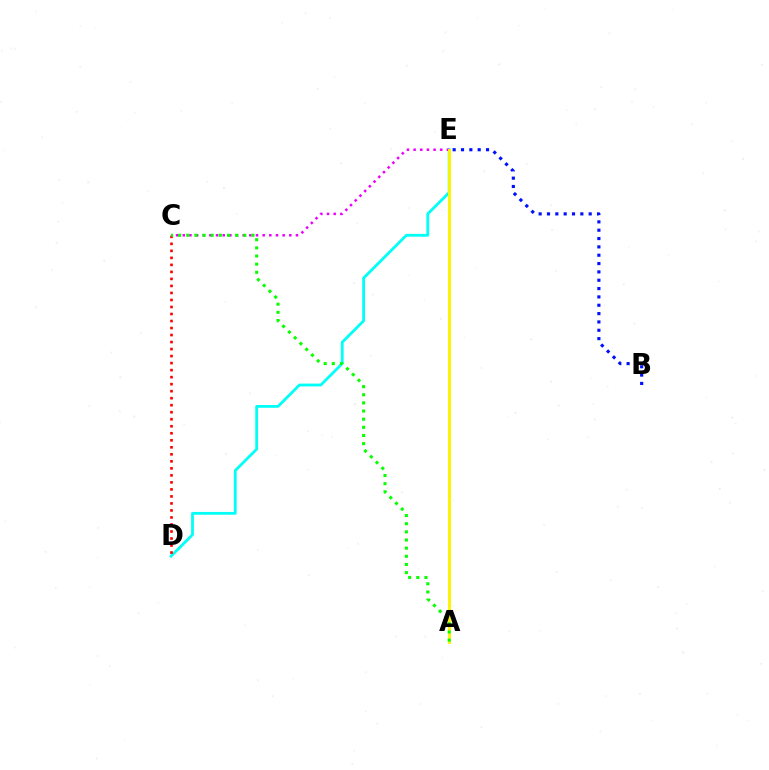{('D', 'E'): [{'color': '#00fff6', 'line_style': 'solid', 'thickness': 2.02}], ('B', 'E'): [{'color': '#0010ff', 'line_style': 'dotted', 'thickness': 2.27}], ('C', 'E'): [{'color': '#ee00ff', 'line_style': 'dotted', 'thickness': 1.81}], ('C', 'D'): [{'color': '#ff0000', 'line_style': 'dotted', 'thickness': 1.91}], ('A', 'E'): [{'color': '#fcf500', 'line_style': 'solid', 'thickness': 2.1}], ('A', 'C'): [{'color': '#08ff00', 'line_style': 'dotted', 'thickness': 2.21}]}